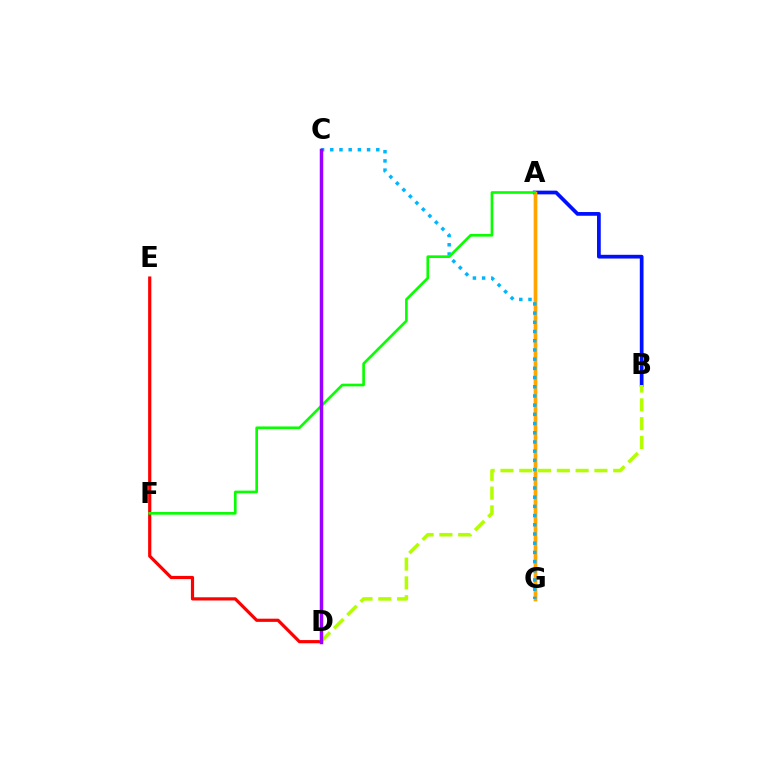{('A', 'B'): [{'color': '#0010ff', 'line_style': 'solid', 'thickness': 2.68}], ('A', 'G'): [{'color': '#00ff9d', 'line_style': 'solid', 'thickness': 2.37}, {'color': '#ffa500', 'line_style': 'solid', 'thickness': 2.46}], ('C', 'D'): [{'color': '#ff00bd', 'line_style': 'dashed', 'thickness': 2.15}, {'color': '#9b00ff', 'line_style': 'solid', 'thickness': 2.51}], ('D', 'E'): [{'color': '#ff0000', 'line_style': 'solid', 'thickness': 2.3}], ('B', 'D'): [{'color': '#b3ff00', 'line_style': 'dashed', 'thickness': 2.55}], ('C', 'G'): [{'color': '#00b5ff', 'line_style': 'dotted', 'thickness': 2.5}], ('A', 'F'): [{'color': '#08ff00', 'line_style': 'solid', 'thickness': 1.91}]}